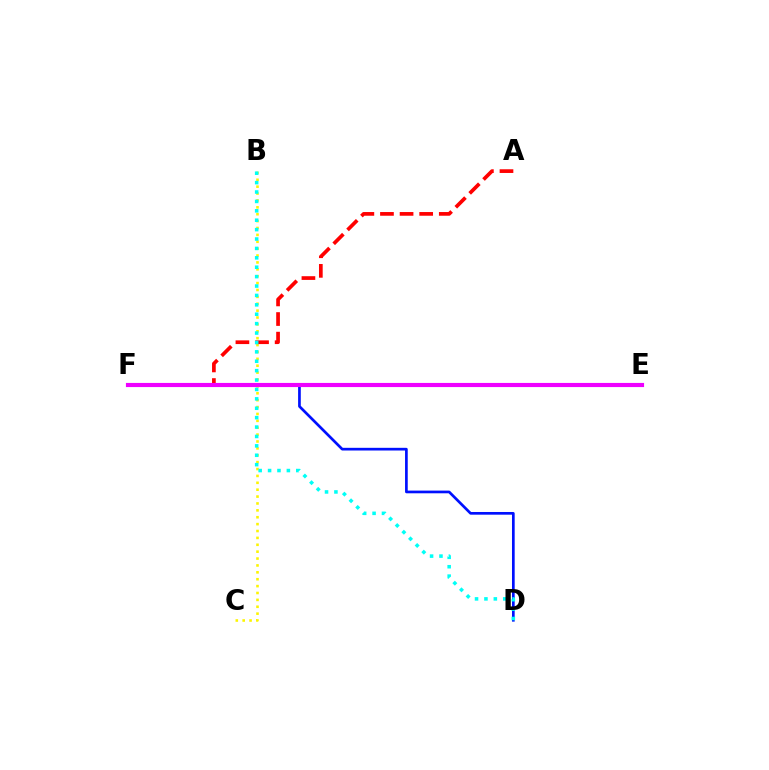{('B', 'C'): [{'color': '#fcf500', 'line_style': 'dotted', 'thickness': 1.87}], ('D', 'F'): [{'color': '#0010ff', 'line_style': 'solid', 'thickness': 1.94}], ('E', 'F'): [{'color': '#08ff00', 'line_style': 'dashed', 'thickness': 1.76}, {'color': '#ee00ff', 'line_style': 'solid', 'thickness': 2.98}], ('A', 'F'): [{'color': '#ff0000', 'line_style': 'dashed', 'thickness': 2.66}], ('B', 'D'): [{'color': '#00fff6', 'line_style': 'dotted', 'thickness': 2.55}]}